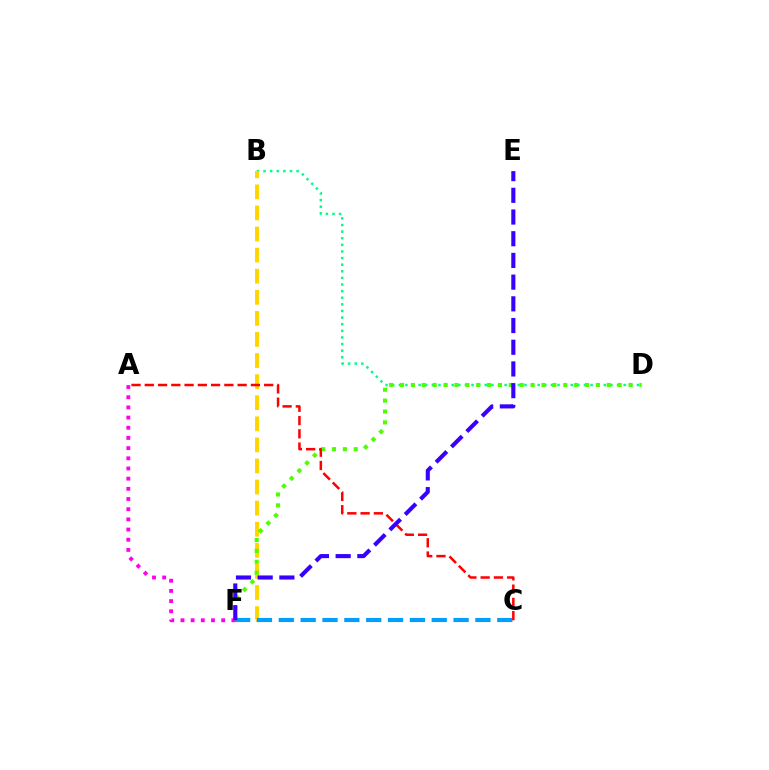{('B', 'D'): [{'color': '#00ff86', 'line_style': 'dotted', 'thickness': 1.8}], ('A', 'F'): [{'color': '#ff00ed', 'line_style': 'dotted', 'thickness': 2.77}], ('B', 'F'): [{'color': '#ffd500', 'line_style': 'dashed', 'thickness': 2.86}], ('C', 'F'): [{'color': '#009eff', 'line_style': 'dashed', 'thickness': 2.97}], ('D', 'F'): [{'color': '#4fff00', 'line_style': 'dotted', 'thickness': 2.96}], ('A', 'C'): [{'color': '#ff0000', 'line_style': 'dashed', 'thickness': 1.8}], ('E', 'F'): [{'color': '#3700ff', 'line_style': 'dashed', 'thickness': 2.95}]}